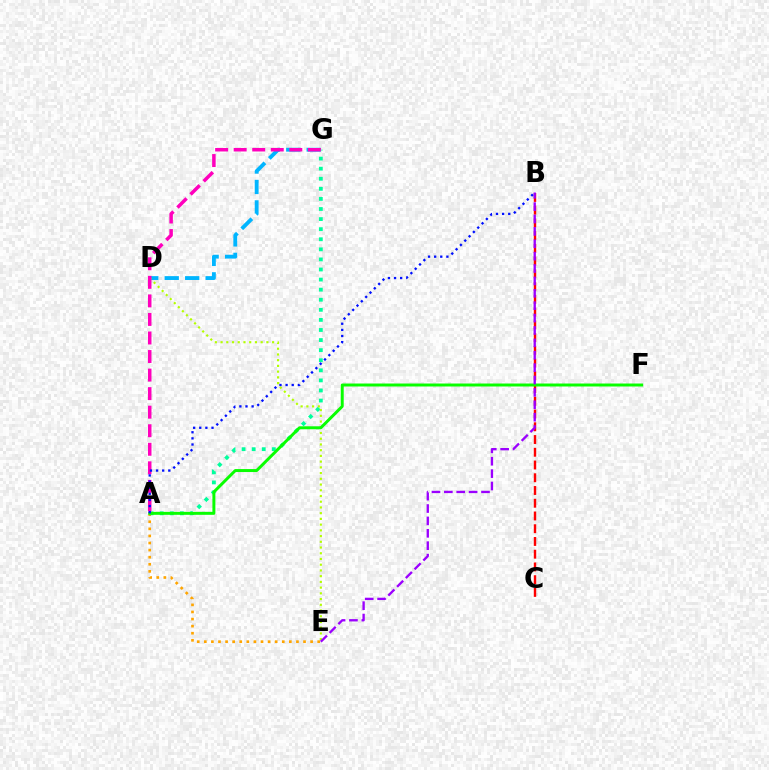{('A', 'E'): [{'color': '#ffa500', 'line_style': 'dotted', 'thickness': 1.93}], ('A', 'G'): [{'color': '#00ff9d', 'line_style': 'dotted', 'thickness': 2.74}, {'color': '#ff00bd', 'line_style': 'dashed', 'thickness': 2.52}], ('D', 'G'): [{'color': '#00b5ff', 'line_style': 'dashed', 'thickness': 2.78}], ('B', 'C'): [{'color': '#ff0000', 'line_style': 'dashed', 'thickness': 1.73}], ('D', 'E'): [{'color': '#b3ff00', 'line_style': 'dotted', 'thickness': 1.56}], ('A', 'F'): [{'color': '#08ff00', 'line_style': 'solid', 'thickness': 2.14}], ('B', 'E'): [{'color': '#9b00ff', 'line_style': 'dashed', 'thickness': 1.68}], ('A', 'B'): [{'color': '#0010ff', 'line_style': 'dotted', 'thickness': 1.66}]}